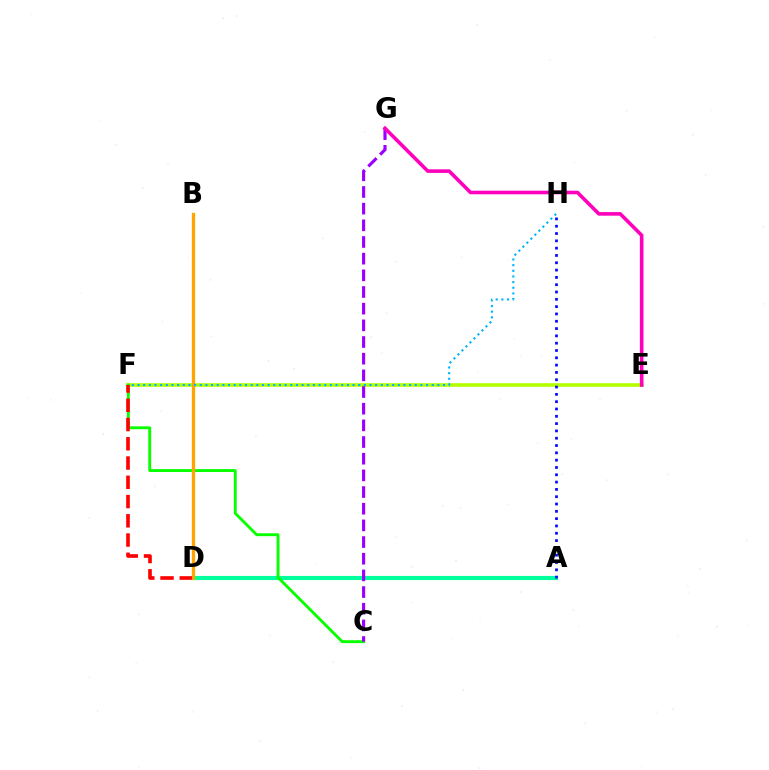{('A', 'D'): [{'color': '#00ff9d', 'line_style': 'solid', 'thickness': 2.97}], ('E', 'F'): [{'color': '#b3ff00', 'line_style': 'solid', 'thickness': 2.62}], ('C', 'F'): [{'color': '#08ff00', 'line_style': 'solid', 'thickness': 2.08}], ('D', 'F'): [{'color': '#ff0000', 'line_style': 'dashed', 'thickness': 2.62}], ('B', 'D'): [{'color': '#ffa500', 'line_style': 'solid', 'thickness': 2.37}], ('A', 'H'): [{'color': '#0010ff', 'line_style': 'dotted', 'thickness': 1.99}], ('F', 'H'): [{'color': '#00b5ff', 'line_style': 'dotted', 'thickness': 1.54}], ('C', 'G'): [{'color': '#9b00ff', 'line_style': 'dashed', 'thickness': 2.26}], ('E', 'G'): [{'color': '#ff00bd', 'line_style': 'solid', 'thickness': 2.59}]}